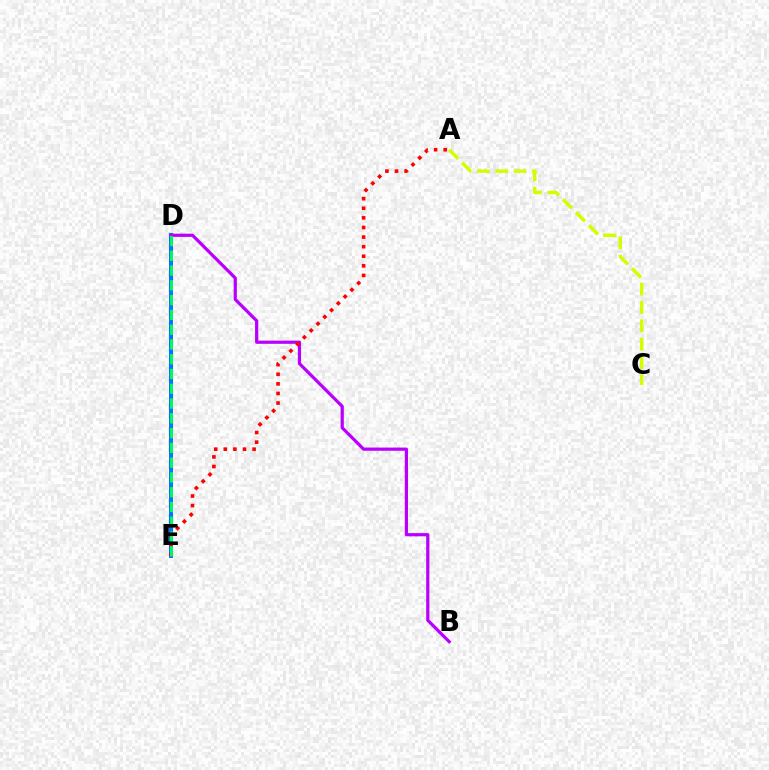{('D', 'E'): [{'color': '#0074ff', 'line_style': 'solid', 'thickness': 2.91}, {'color': '#00ff5c', 'line_style': 'dashed', 'thickness': 2.01}], ('B', 'D'): [{'color': '#b900ff', 'line_style': 'solid', 'thickness': 2.31}], ('A', 'C'): [{'color': '#d1ff00', 'line_style': 'dashed', 'thickness': 2.49}], ('A', 'E'): [{'color': '#ff0000', 'line_style': 'dotted', 'thickness': 2.61}]}